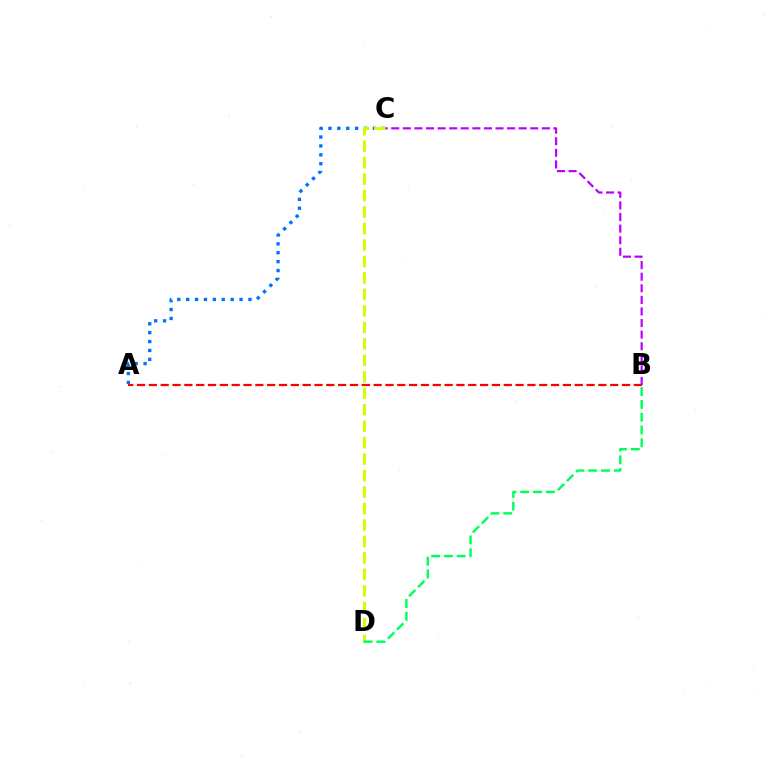{('A', 'B'): [{'color': '#ff0000', 'line_style': 'dashed', 'thickness': 1.61}], ('A', 'C'): [{'color': '#0074ff', 'line_style': 'dotted', 'thickness': 2.42}], ('B', 'C'): [{'color': '#b900ff', 'line_style': 'dashed', 'thickness': 1.57}], ('C', 'D'): [{'color': '#d1ff00', 'line_style': 'dashed', 'thickness': 2.24}], ('B', 'D'): [{'color': '#00ff5c', 'line_style': 'dashed', 'thickness': 1.74}]}